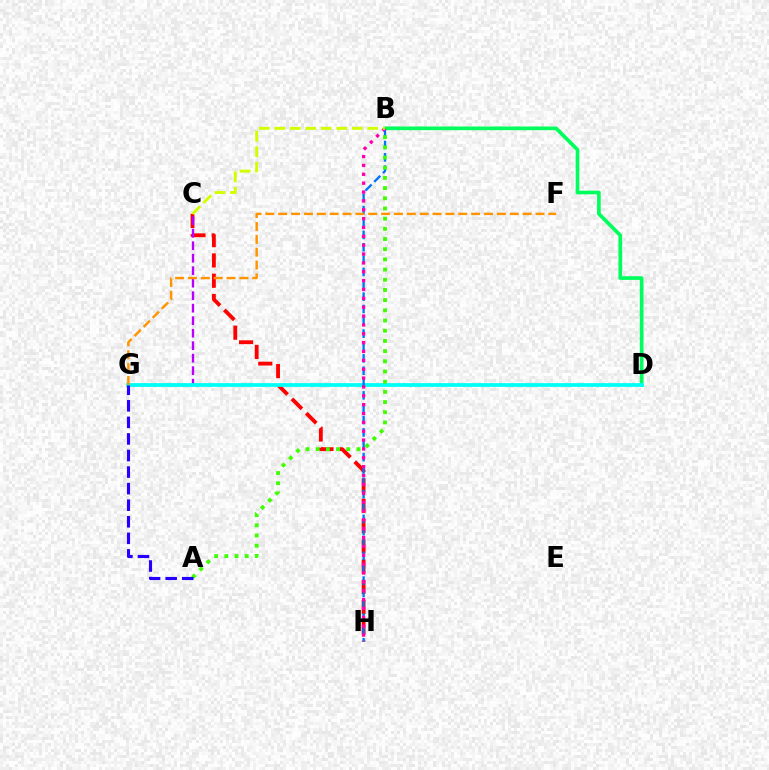{('B', 'D'): [{'color': '#00ff5c', 'line_style': 'solid', 'thickness': 2.65}], ('C', 'H'): [{'color': '#ff0000', 'line_style': 'dashed', 'thickness': 2.76}], ('C', 'G'): [{'color': '#b900ff', 'line_style': 'dashed', 'thickness': 1.7}], ('D', 'G'): [{'color': '#00fff6', 'line_style': 'solid', 'thickness': 2.72}], ('B', 'H'): [{'color': '#0074ff', 'line_style': 'dashed', 'thickness': 1.68}, {'color': '#ff00ac', 'line_style': 'dotted', 'thickness': 2.41}], ('B', 'C'): [{'color': '#d1ff00', 'line_style': 'dashed', 'thickness': 2.1}], ('A', 'B'): [{'color': '#3dff00', 'line_style': 'dotted', 'thickness': 2.77}], ('A', 'G'): [{'color': '#2500ff', 'line_style': 'dashed', 'thickness': 2.25}], ('F', 'G'): [{'color': '#ff9400', 'line_style': 'dashed', 'thickness': 1.75}]}